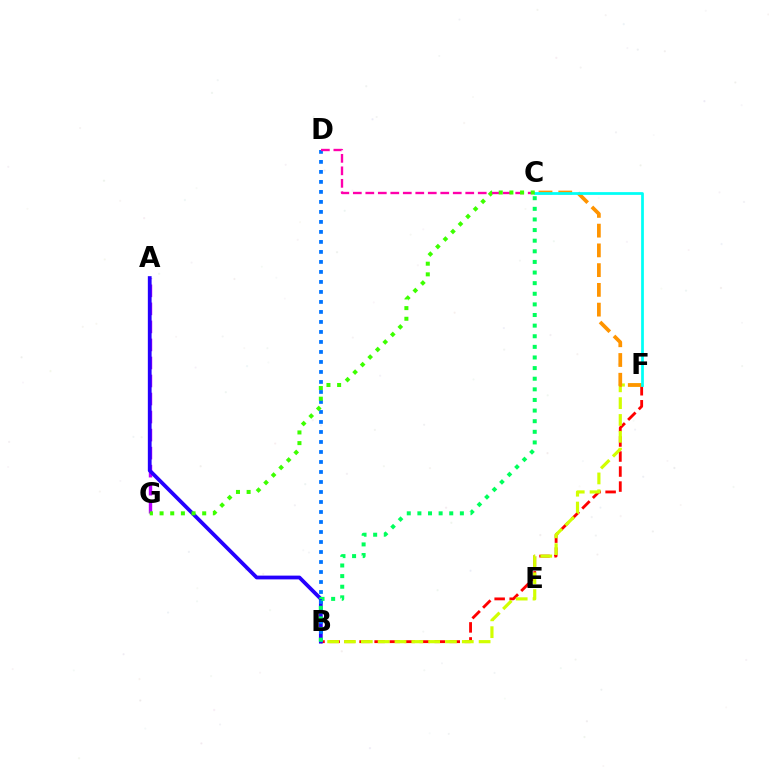{('A', 'G'): [{'color': '#b900ff', 'line_style': 'dashed', 'thickness': 2.45}], ('B', 'F'): [{'color': '#ff0000', 'line_style': 'dashed', 'thickness': 2.04}, {'color': '#d1ff00', 'line_style': 'dashed', 'thickness': 2.29}], ('A', 'B'): [{'color': '#2500ff', 'line_style': 'solid', 'thickness': 2.72}], ('B', 'D'): [{'color': '#0074ff', 'line_style': 'dotted', 'thickness': 2.72}], ('C', 'D'): [{'color': '#ff00ac', 'line_style': 'dashed', 'thickness': 1.7}], ('C', 'F'): [{'color': '#ff9400', 'line_style': 'dashed', 'thickness': 2.68}, {'color': '#00fff6', 'line_style': 'solid', 'thickness': 1.98}], ('B', 'C'): [{'color': '#00ff5c', 'line_style': 'dotted', 'thickness': 2.88}], ('C', 'G'): [{'color': '#3dff00', 'line_style': 'dotted', 'thickness': 2.9}]}